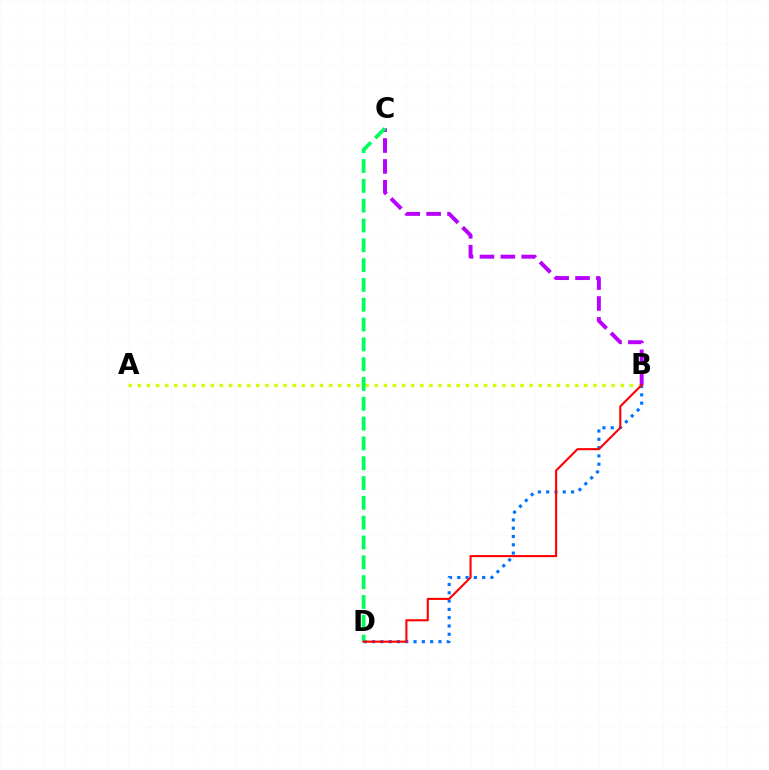{('A', 'B'): [{'color': '#d1ff00', 'line_style': 'dotted', 'thickness': 2.48}], ('B', 'C'): [{'color': '#b900ff', 'line_style': 'dashed', 'thickness': 2.84}], ('B', 'D'): [{'color': '#0074ff', 'line_style': 'dotted', 'thickness': 2.26}, {'color': '#ff0000', 'line_style': 'solid', 'thickness': 1.51}], ('C', 'D'): [{'color': '#00ff5c', 'line_style': 'dashed', 'thickness': 2.69}]}